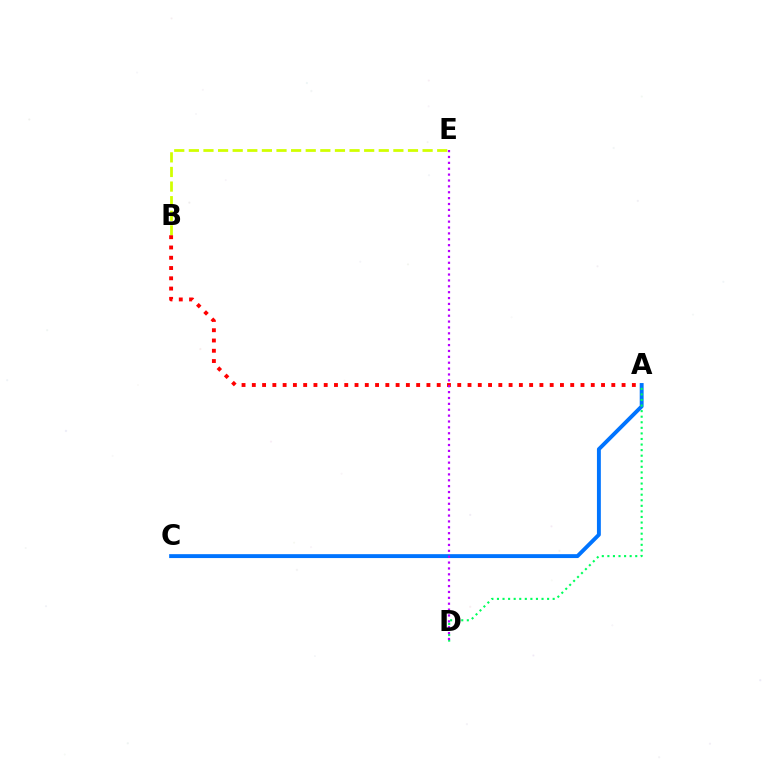{('A', 'C'): [{'color': '#0074ff', 'line_style': 'solid', 'thickness': 2.81}], ('A', 'D'): [{'color': '#00ff5c', 'line_style': 'dotted', 'thickness': 1.51}], ('B', 'E'): [{'color': '#d1ff00', 'line_style': 'dashed', 'thickness': 1.98}], ('A', 'B'): [{'color': '#ff0000', 'line_style': 'dotted', 'thickness': 2.79}], ('D', 'E'): [{'color': '#b900ff', 'line_style': 'dotted', 'thickness': 1.6}]}